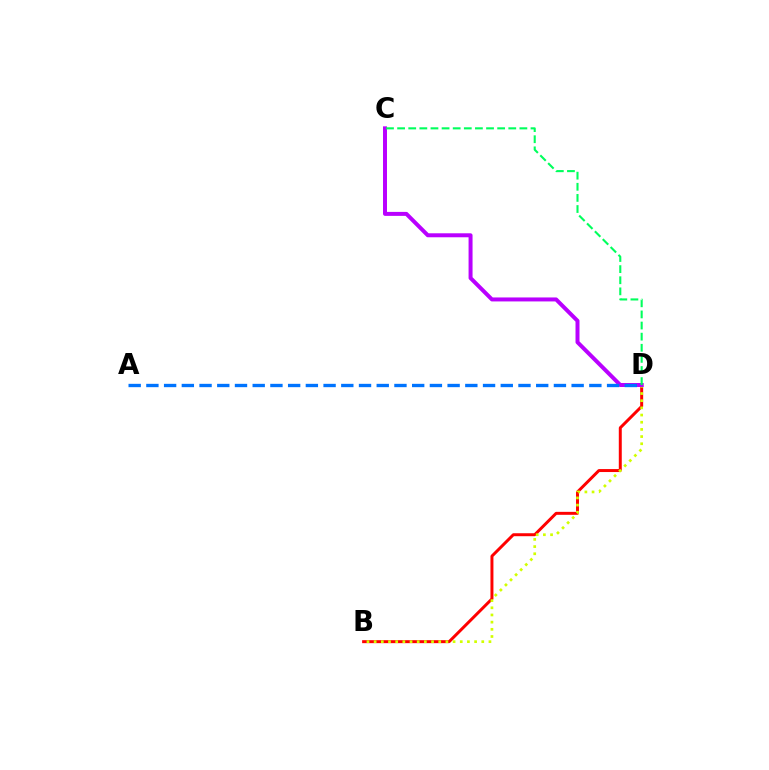{('B', 'D'): [{'color': '#ff0000', 'line_style': 'solid', 'thickness': 2.14}, {'color': '#d1ff00', 'line_style': 'dotted', 'thickness': 1.95}], ('C', 'D'): [{'color': '#b900ff', 'line_style': 'solid', 'thickness': 2.87}, {'color': '#00ff5c', 'line_style': 'dashed', 'thickness': 1.51}], ('A', 'D'): [{'color': '#0074ff', 'line_style': 'dashed', 'thickness': 2.41}]}